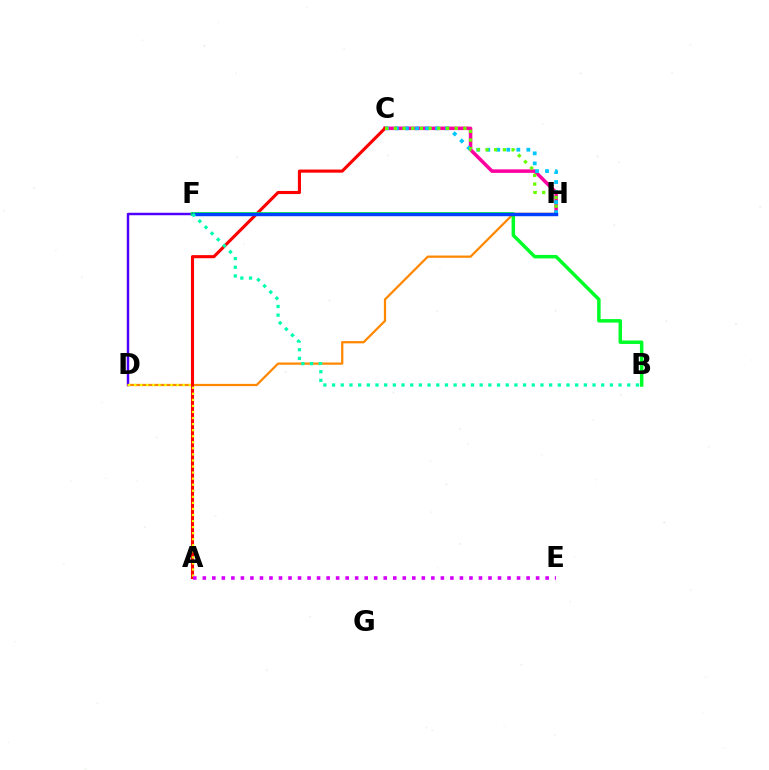{('C', 'H'): [{'color': '#ff00a0', 'line_style': 'solid', 'thickness': 2.54}, {'color': '#00c7ff', 'line_style': 'dotted', 'thickness': 2.72}, {'color': '#66ff00', 'line_style': 'dotted', 'thickness': 2.36}], ('D', 'F'): [{'color': '#4f00ff', 'line_style': 'solid', 'thickness': 1.77}], ('D', 'H'): [{'color': '#ff8800', 'line_style': 'solid', 'thickness': 1.62}], ('A', 'C'): [{'color': '#ff0000', 'line_style': 'solid', 'thickness': 2.23}], ('A', 'D'): [{'color': '#eeff00', 'line_style': 'dotted', 'thickness': 1.65}], ('B', 'F'): [{'color': '#00ff27', 'line_style': 'solid', 'thickness': 2.52}, {'color': '#00ffaf', 'line_style': 'dotted', 'thickness': 2.36}], ('F', 'H'): [{'color': '#003fff', 'line_style': 'solid', 'thickness': 2.47}], ('A', 'E'): [{'color': '#d600ff', 'line_style': 'dotted', 'thickness': 2.59}]}